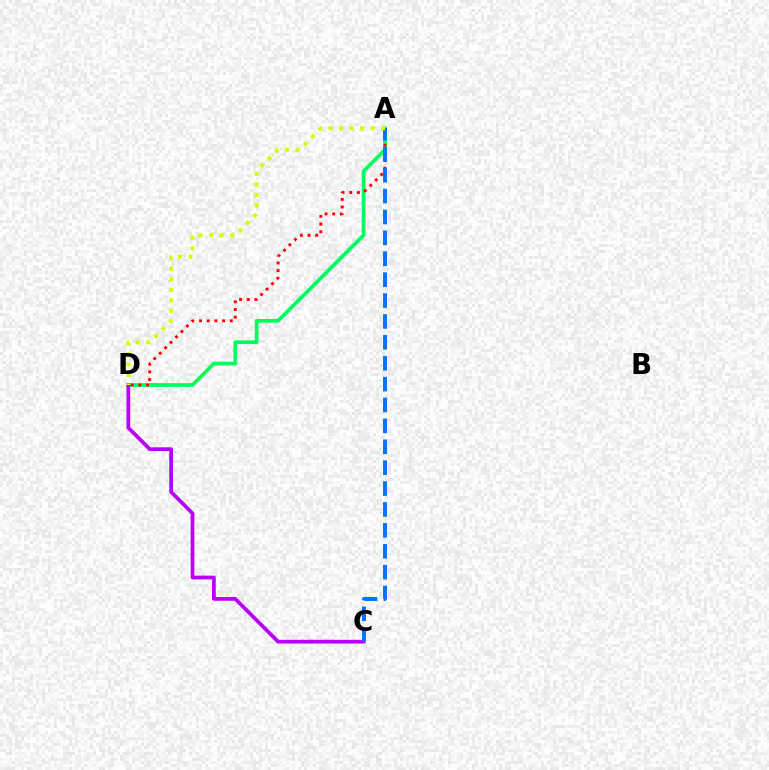{('A', 'D'): [{'color': '#00ff5c', 'line_style': 'solid', 'thickness': 2.7}, {'color': '#ff0000', 'line_style': 'dotted', 'thickness': 2.09}, {'color': '#d1ff00', 'line_style': 'dotted', 'thickness': 2.85}], ('C', 'D'): [{'color': '#b900ff', 'line_style': 'solid', 'thickness': 2.68}], ('A', 'C'): [{'color': '#0074ff', 'line_style': 'dashed', 'thickness': 2.84}]}